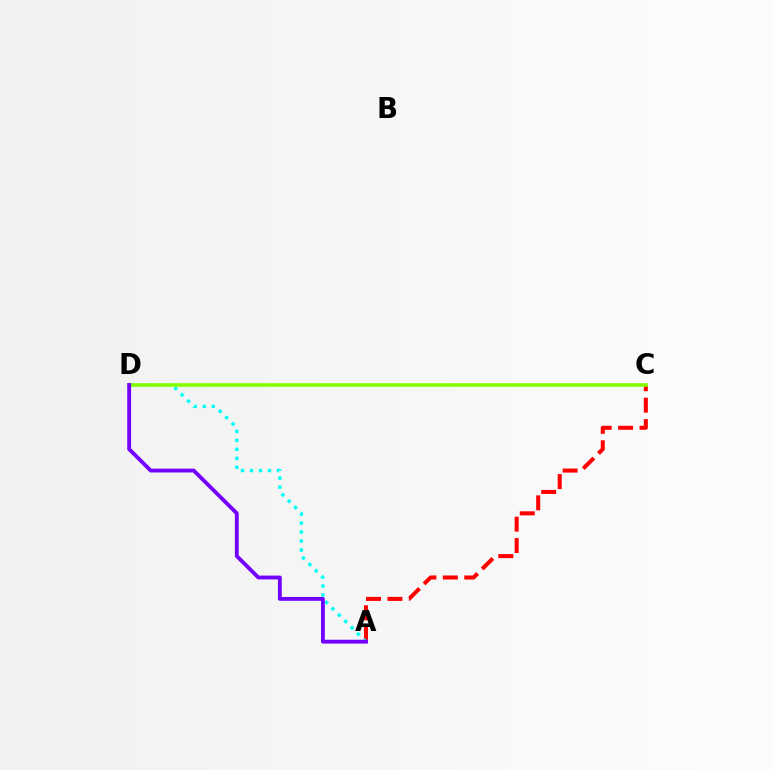{('A', 'C'): [{'color': '#ff0000', 'line_style': 'dashed', 'thickness': 2.91}], ('A', 'D'): [{'color': '#00fff6', 'line_style': 'dotted', 'thickness': 2.44}, {'color': '#7200ff', 'line_style': 'solid', 'thickness': 2.77}], ('C', 'D'): [{'color': '#84ff00', 'line_style': 'solid', 'thickness': 2.59}]}